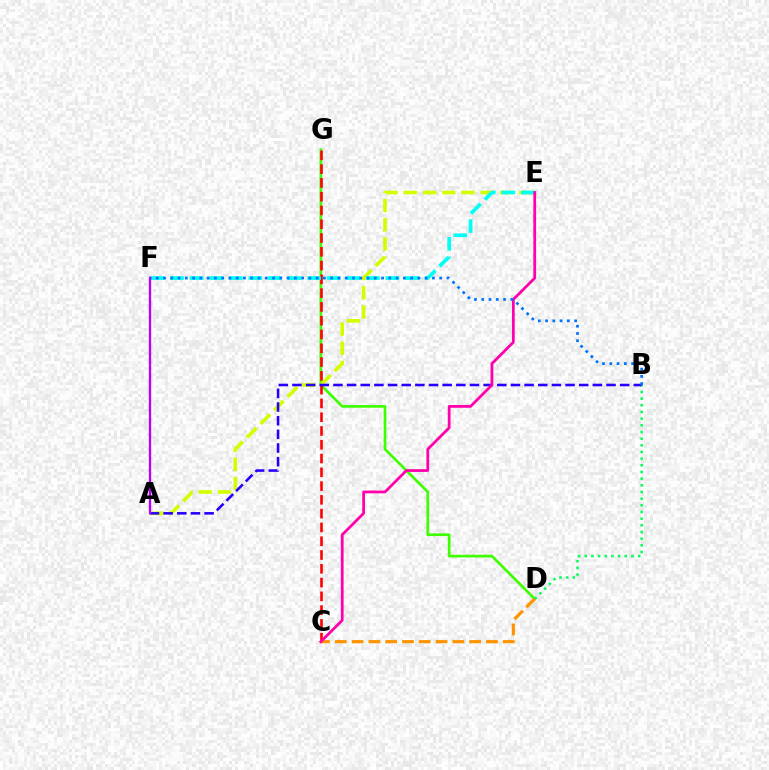{('D', 'G'): [{'color': '#3dff00', 'line_style': 'solid', 'thickness': 1.92}], ('C', 'G'): [{'color': '#ff0000', 'line_style': 'dashed', 'thickness': 1.87}], ('B', 'D'): [{'color': '#00ff5c', 'line_style': 'dotted', 'thickness': 1.81}], ('A', 'E'): [{'color': '#d1ff00', 'line_style': 'dashed', 'thickness': 2.61}], ('A', 'B'): [{'color': '#2500ff', 'line_style': 'dashed', 'thickness': 1.85}], ('C', 'D'): [{'color': '#ff9400', 'line_style': 'dashed', 'thickness': 2.28}], ('E', 'F'): [{'color': '#00fff6', 'line_style': 'dashed', 'thickness': 2.66}], ('C', 'E'): [{'color': '#ff00ac', 'line_style': 'solid', 'thickness': 1.99}], ('B', 'F'): [{'color': '#0074ff', 'line_style': 'dotted', 'thickness': 1.97}], ('A', 'F'): [{'color': '#b900ff', 'line_style': 'solid', 'thickness': 1.68}]}